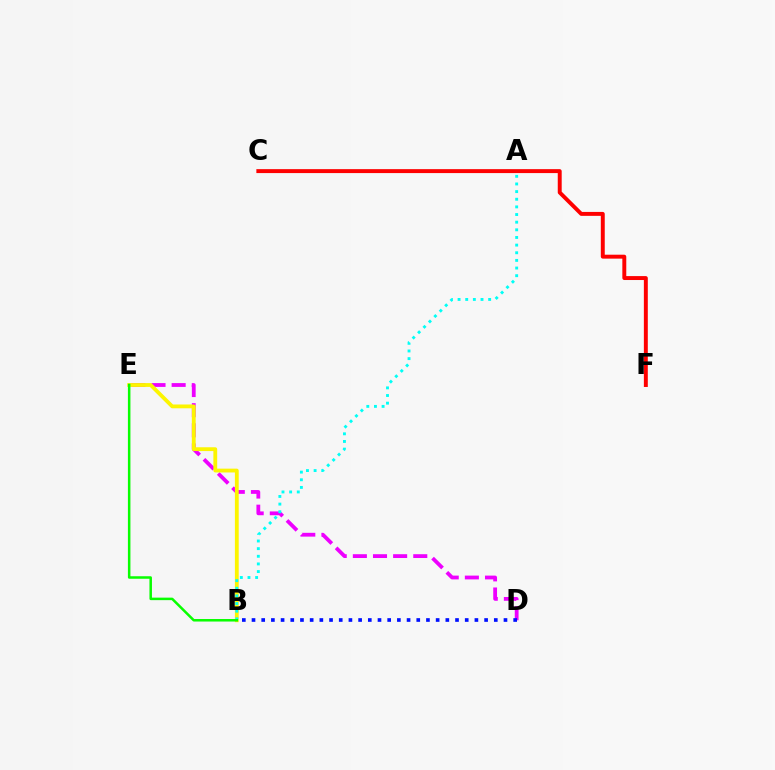{('D', 'E'): [{'color': '#ee00ff', 'line_style': 'dashed', 'thickness': 2.74}], ('B', 'E'): [{'color': '#fcf500', 'line_style': 'solid', 'thickness': 2.74}, {'color': '#08ff00', 'line_style': 'solid', 'thickness': 1.81}], ('B', 'D'): [{'color': '#0010ff', 'line_style': 'dotted', 'thickness': 2.63}], ('A', 'B'): [{'color': '#00fff6', 'line_style': 'dotted', 'thickness': 2.08}], ('C', 'F'): [{'color': '#ff0000', 'line_style': 'solid', 'thickness': 2.83}]}